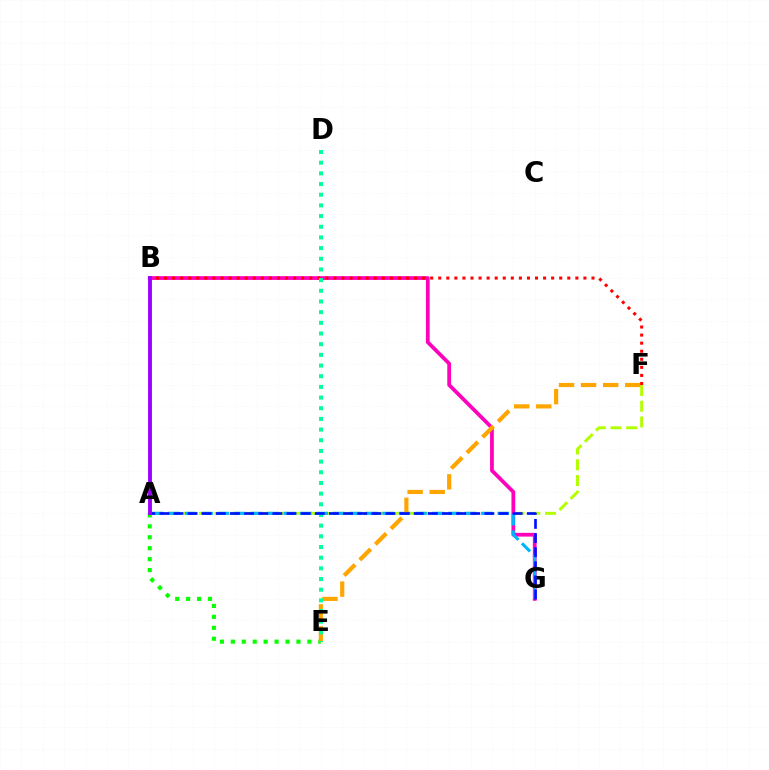{('A', 'F'): [{'color': '#b3ff00', 'line_style': 'dashed', 'thickness': 2.14}], ('A', 'E'): [{'color': '#08ff00', 'line_style': 'dotted', 'thickness': 2.97}], ('B', 'G'): [{'color': '#ff00bd', 'line_style': 'solid', 'thickness': 2.7}], ('A', 'G'): [{'color': '#00b5ff', 'line_style': 'dashed', 'thickness': 2.24}, {'color': '#0010ff', 'line_style': 'dashed', 'thickness': 1.92}], ('E', 'F'): [{'color': '#ffa500', 'line_style': 'dashed', 'thickness': 3.0}], ('B', 'F'): [{'color': '#ff0000', 'line_style': 'dotted', 'thickness': 2.19}], ('D', 'E'): [{'color': '#00ff9d', 'line_style': 'dotted', 'thickness': 2.9}], ('A', 'B'): [{'color': '#9b00ff', 'line_style': 'solid', 'thickness': 2.77}]}